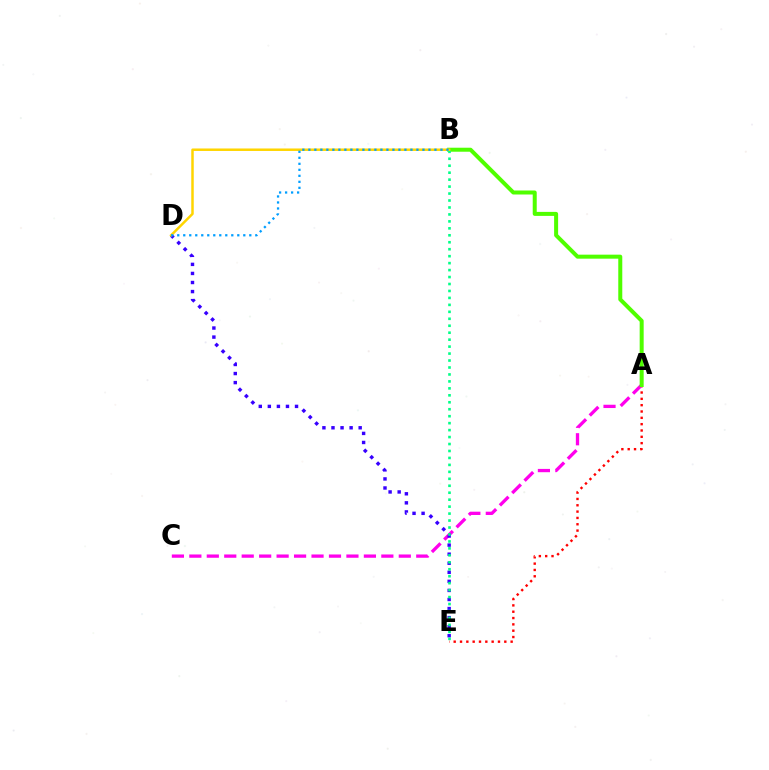{('A', 'E'): [{'color': '#ff0000', 'line_style': 'dotted', 'thickness': 1.72}], ('A', 'C'): [{'color': '#ff00ed', 'line_style': 'dashed', 'thickness': 2.37}], ('A', 'B'): [{'color': '#4fff00', 'line_style': 'solid', 'thickness': 2.88}], ('D', 'E'): [{'color': '#3700ff', 'line_style': 'dotted', 'thickness': 2.46}], ('B', 'E'): [{'color': '#00ff86', 'line_style': 'dotted', 'thickness': 1.89}], ('B', 'D'): [{'color': '#ffd500', 'line_style': 'solid', 'thickness': 1.79}, {'color': '#009eff', 'line_style': 'dotted', 'thickness': 1.63}]}